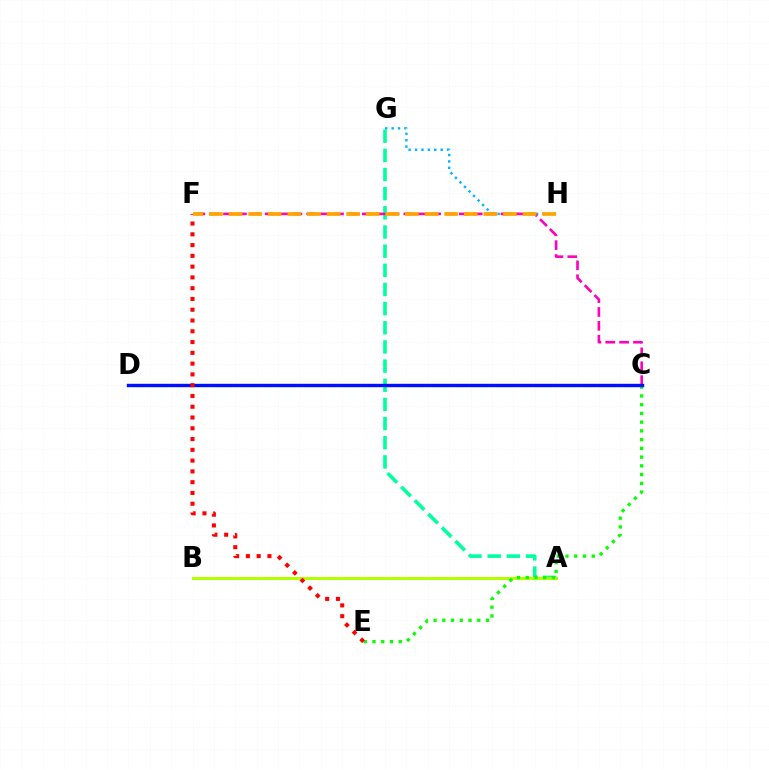{('G', 'H'): [{'color': '#00b5ff', 'line_style': 'dotted', 'thickness': 1.74}], ('A', 'B'): [{'color': '#9b00ff', 'line_style': 'dotted', 'thickness': 1.93}, {'color': '#b3ff00', 'line_style': 'solid', 'thickness': 2.16}], ('A', 'G'): [{'color': '#00ff9d', 'line_style': 'dashed', 'thickness': 2.6}], ('C', 'F'): [{'color': '#ff00bd', 'line_style': 'dashed', 'thickness': 1.88}], ('C', 'E'): [{'color': '#08ff00', 'line_style': 'dotted', 'thickness': 2.37}], ('C', 'D'): [{'color': '#0010ff', 'line_style': 'solid', 'thickness': 2.45}], ('E', 'F'): [{'color': '#ff0000', 'line_style': 'dotted', 'thickness': 2.93}], ('F', 'H'): [{'color': '#ffa500', 'line_style': 'dashed', 'thickness': 2.66}]}